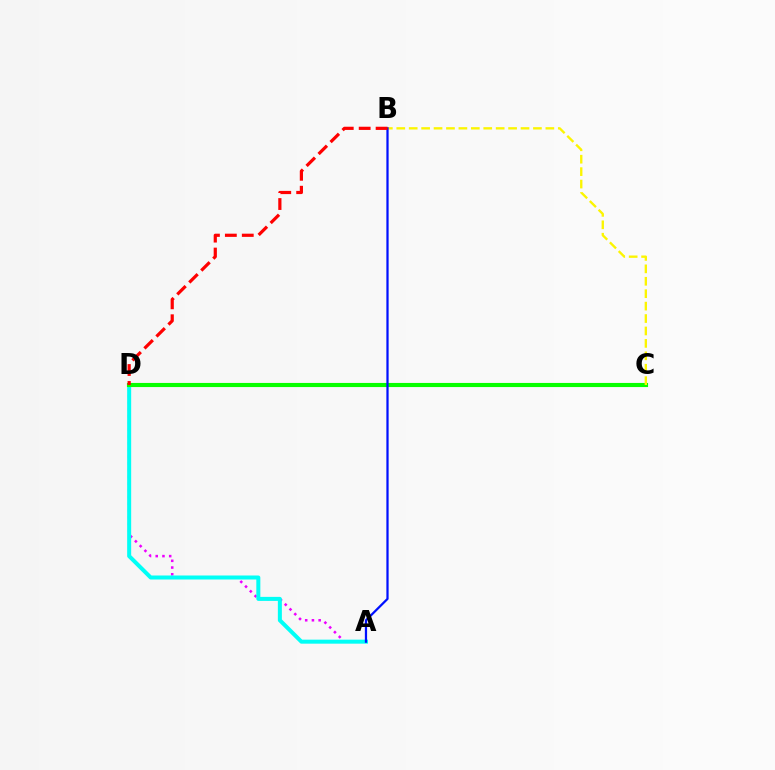{('A', 'D'): [{'color': '#ee00ff', 'line_style': 'dotted', 'thickness': 1.83}, {'color': '#00fff6', 'line_style': 'solid', 'thickness': 2.89}], ('C', 'D'): [{'color': '#08ff00', 'line_style': 'solid', 'thickness': 2.97}], ('B', 'C'): [{'color': '#fcf500', 'line_style': 'dashed', 'thickness': 1.69}], ('A', 'B'): [{'color': '#0010ff', 'line_style': 'solid', 'thickness': 1.61}], ('B', 'D'): [{'color': '#ff0000', 'line_style': 'dashed', 'thickness': 2.3}]}